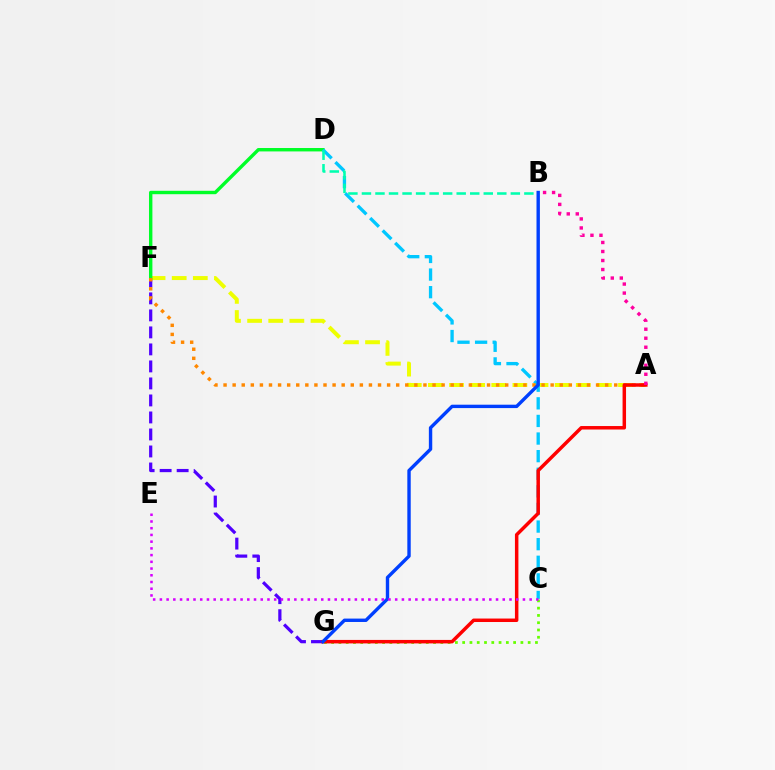{('F', 'G'): [{'color': '#4f00ff', 'line_style': 'dashed', 'thickness': 2.31}], ('A', 'F'): [{'color': '#eeff00', 'line_style': 'dashed', 'thickness': 2.87}, {'color': '#ff8800', 'line_style': 'dotted', 'thickness': 2.47}], ('D', 'F'): [{'color': '#00ff27', 'line_style': 'solid', 'thickness': 2.45}], ('C', 'D'): [{'color': '#00c7ff', 'line_style': 'dashed', 'thickness': 2.39}], ('C', 'G'): [{'color': '#66ff00', 'line_style': 'dotted', 'thickness': 1.98}], ('B', 'D'): [{'color': '#00ffaf', 'line_style': 'dashed', 'thickness': 1.84}], ('A', 'G'): [{'color': '#ff0000', 'line_style': 'solid', 'thickness': 2.5}], ('A', 'B'): [{'color': '#ff00a0', 'line_style': 'dotted', 'thickness': 2.45}], ('B', 'G'): [{'color': '#003fff', 'line_style': 'solid', 'thickness': 2.44}], ('C', 'E'): [{'color': '#d600ff', 'line_style': 'dotted', 'thickness': 1.83}]}